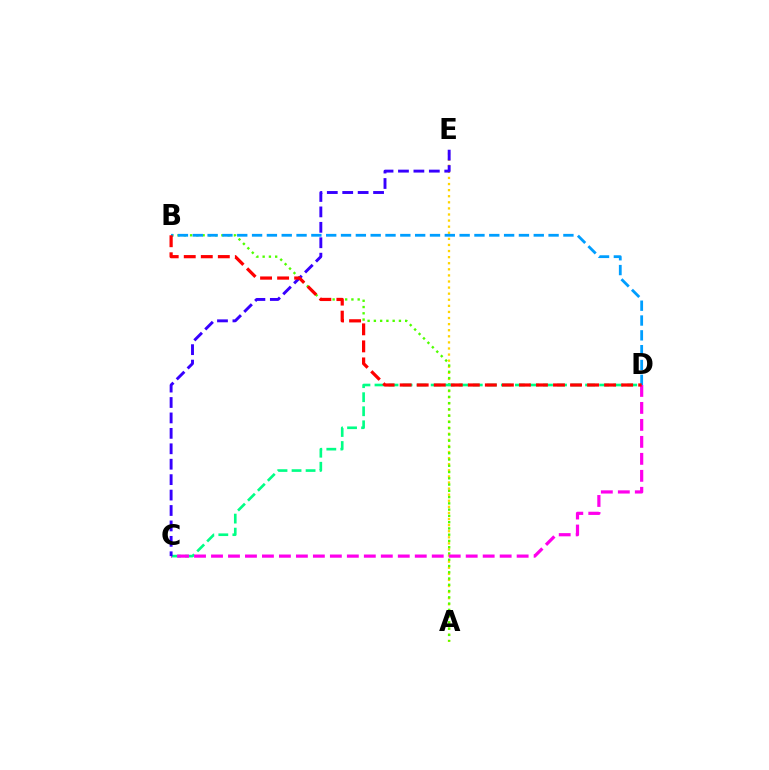{('A', 'E'): [{'color': '#ffd500', 'line_style': 'dotted', 'thickness': 1.65}], ('A', 'B'): [{'color': '#4fff00', 'line_style': 'dotted', 'thickness': 1.7}], ('C', 'D'): [{'color': '#00ff86', 'line_style': 'dashed', 'thickness': 1.91}, {'color': '#ff00ed', 'line_style': 'dashed', 'thickness': 2.31}], ('B', 'D'): [{'color': '#009eff', 'line_style': 'dashed', 'thickness': 2.01}, {'color': '#ff0000', 'line_style': 'dashed', 'thickness': 2.31}], ('C', 'E'): [{'color': '#3700ff', 'line_style': 'dashed', 'thickness': 2.1}]}